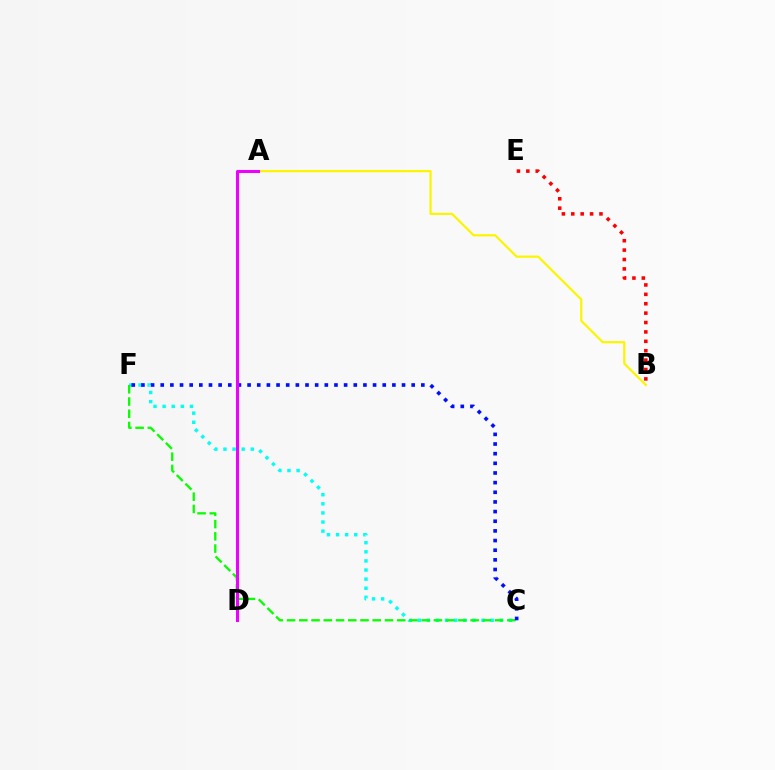{('C', 'F'): [{'color': '#00fff6', 'line_style': 'dotted', 'thickness': 2.47}, {'color': '#08ff00', 'line_style': 'dashed', 'thickness': 1.66}, {'color': '#0010ff', 'line_style': 'dotted', 'thickness': 2.62}], ('A', 'B'): [{'color': '#fcf500', 'line_style': 'solid', 'thickness': 1.6}], ('A', 'D'): [{'color': '#ee00ff', 'line_style': 'solid', 'thickness': 2.19}], ('B', 'E'): [{'color': '#ff0000', 'line_style': 'dotted', 'thickness': 2.55}]}